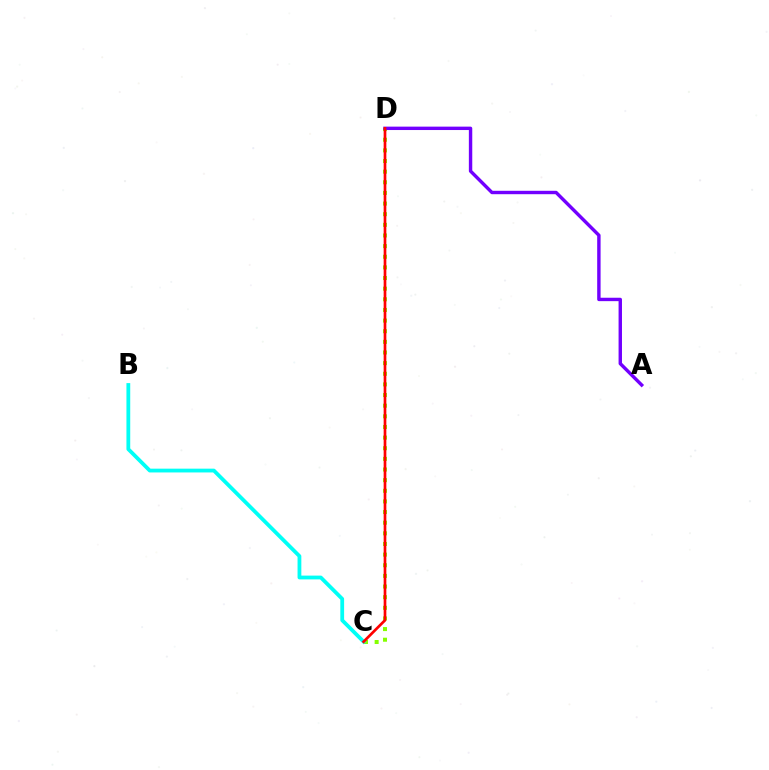{('C', 'D'): [{'color': '#84ff00', 'line_style': 'dotted', 'thickness': 2.89}, {'color': '#ff0000', 'line_style': 'solid', 'thickness': 1.94}], ('B', 'C'): [{'color': '#00fff6', 'line_style': 'solid', 'thickness': 2.73}], ('A', 'D'): [{'color': '#7200ff', 'line_style': 'solid', 'thickness': 2.45}]}